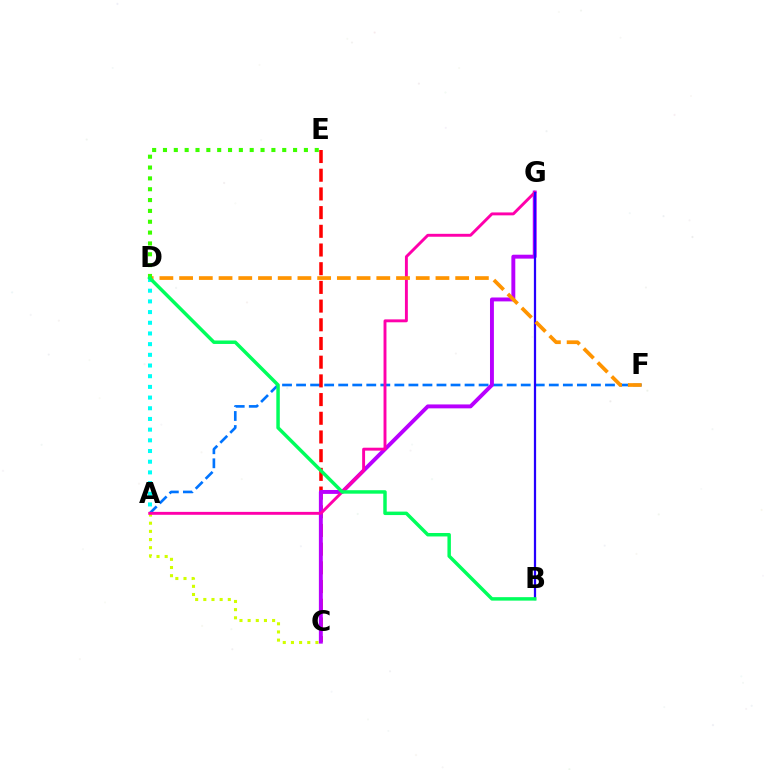{('A', 'C'): [{'color': '#d1ff00', 'line_style': 'dotted', 'thickness': 2.22}], ('A', 'F'): [{'color': '#0074ff', 'line_style': 'dashed', 'thickness': 1.91}], ('C', 'E'): [{'color': '#ff0000', 'line_style': 'dashed', 'thickness': 2.54}], ('C', 'G'): [{'color': '#b900ff', 'line_style': 'solid', 'thickness': 2.82}], ('A', 'G'): [{'color': '#ff00ac', 'line_style': 'solid', 'thickness': 2.1}], ('B', 'G'): [{'color': '#2500ff', 'line_style': 'solid', 'thickness': 1.62}], ('A', 'D'): [{'color': '#00fff6', 'line_style': 'dotted', 'thickness': 2.9}], ('D', 'F'): [{'color': '#ff9400', 'line_style': 'dashed', 'thickness': 2.68}], ('D', 'E'): [{'color': '#3dff00', 'line_style': 'dotted', 'thickness': 2.95}], ('B', 'D'): [{'color': '#00ff5c', 'line_style': 'solid', 'thickness': 2.49}]}